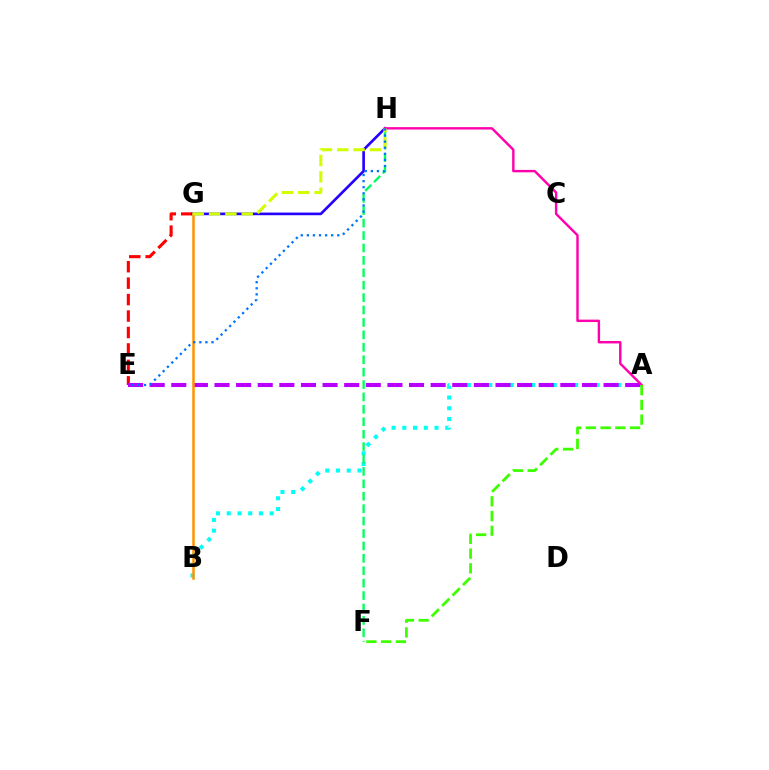{('E', 'G'): [{'color': '#ff0000', 'line_style': 'dashed', 'thickness': 2.23}], ('G', 'H'): [{'color': '#2500ff', 'line_style': 'solid', 'thickness': 1.91}, {'color': '#d1ff00', 'line_style': 'dashed', 'thickness': 2.22}], ('A', 'B'): [{'color': '#00fff6', 'line_style': 'dotted', 'thickness': 2.92}], ('A', 'E'): [{'color': '#b900ff', 'line_style': 'dashed', 'thickness': 2.94}], ('F', 'H'): [{'color': '#00ff5c', 'line_style': 'dashed', 'thickness': 1.69}], ('A', 'H'): [{'color': '#ff00ac', 'line_style': 'solid', 'thickness': 1.74}], ('A', 'F'): [{'color': '#3dff00', 'line_style': 'dashed', 'thickness': 2.0}], ('B', 'G'): [{'color': '#ff9400', 'line_style': 'solid', 'thickness': 1.82}], ('E', 'H'): [{'color': '#0074ff', 'line_style': 'dotted', 'thickness': 1.65}]}